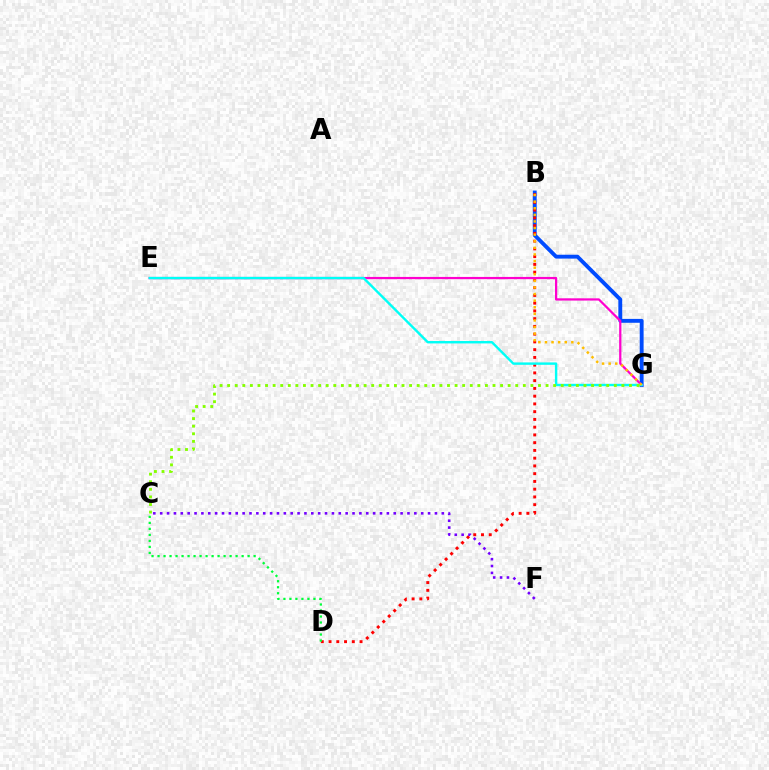{('B', 'G'): [{'color': '#004bff', 'line_style': 'solid', 'thickness': 2.79}, {'color': '#ffbd00', 'line_style': 'dotted', 'thickness': 1.79}], ('B', 'D'): [{'color': '#ff0000', 'line_style': 'dotted', 'thickness': 2.11}], ('C', 'D'): [{'color': '#00ff39', 'line_style': 'dotted', 'thickness': 1.63}], ('E', 'G'): [{'color': '#ff00cf', 'line_style': 'solid', 'thickness': 1.61}, {'color': '#00fff6', 'line_style': 'solid', 'thickness': 1.73}], ('C', 'F'): [{'color': '#7200ff', 'line_style': 'dotted', 'thickness': 1.87}], ('C', 'G'): [{'color': '#84ff00', 'line_style': 'dotted', 'thickness': 2.06}]}